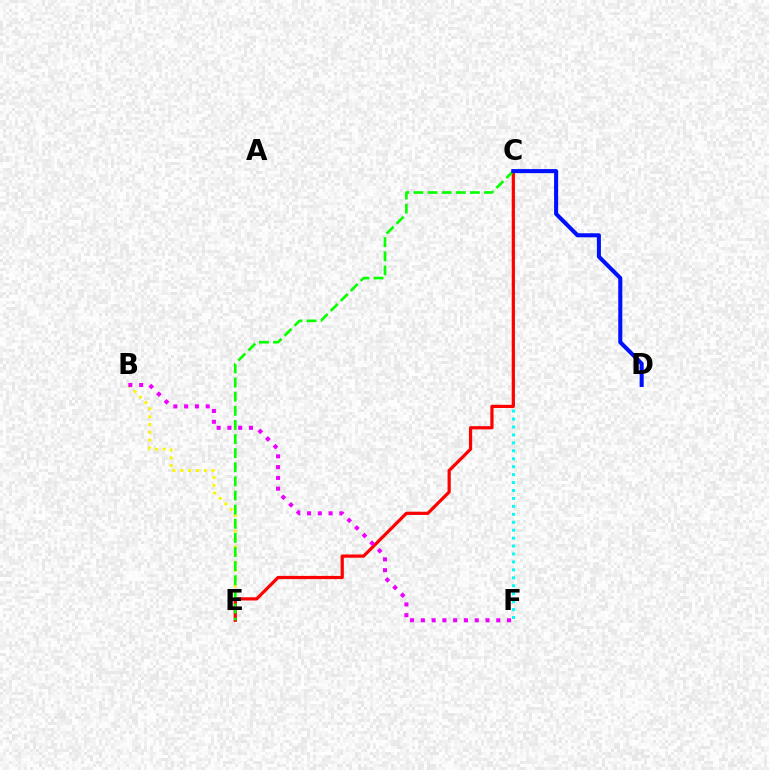{('C', 'F'): [{'color': '#00fff6', 'line_style': 'dotted', 'thickness': 2.16}], ('B', 'E'): [{'color': '#fcf500', 'line_style': 'dotted', 'thickness': 2.12}], ('C', 'E'): [{'color': '#ff0000', 'line_style': 'solid', 'thickness': 2.31}, {'color': '#08ff00', 'line_style': 'dashed', 'thickness': 1.92}], ('B', 'F'): [{'color': '#ee00ff', 'line_style': 'dotted', 'thickness': 2.93}], ('C', 'D'): [{'color': '#0010ff', 'line_style': 'solid', 'thickness': 2.92}]}